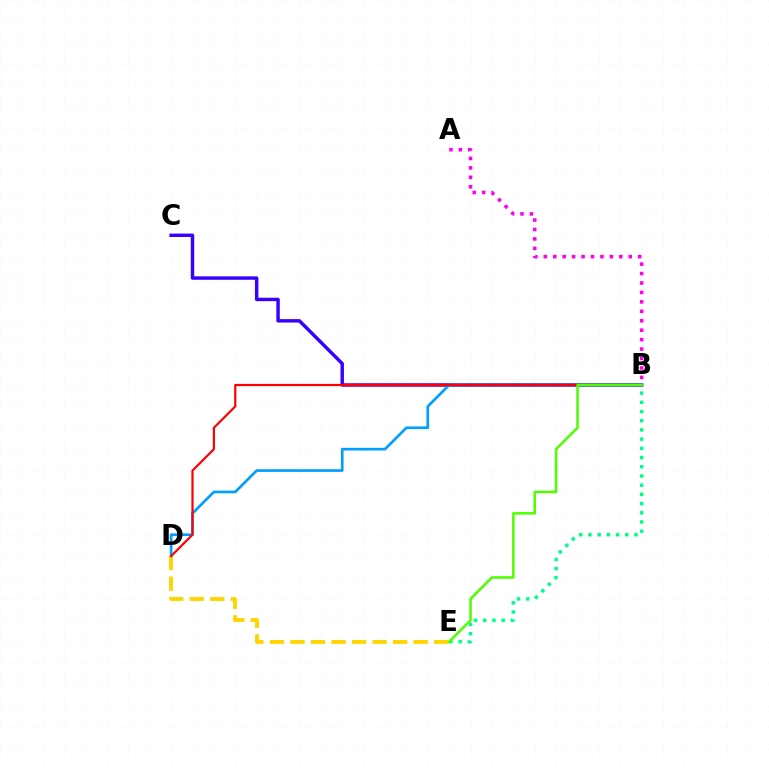{('B', 'C'): [{'color': '#3700ff', 'line_style': 'solid', 'thickness': 2.47}], ('B', 'D'): [{'color': '#009eff', 'line_style': 'solid', 'thickness': 1.92}, {'color': '#ff0000', 'line_style': 'solid', 'thickness': 1.58}], ('A', 'B'): [{'color': '#ff00ed', 'line_style': 'dotted', 'thickness': 2.56}], ('B', 'E'): [{'color': '#00ff86', 'line_style': 'dotted', 'thickness': 2.5}, {'color': '#4fff00', 'line_style': 'solid', 'thickness': 1.82}], ('D', 'E'): [{'color': '#ffd500', 'line_style': 'dashed', 'thickness': 2.79}]}